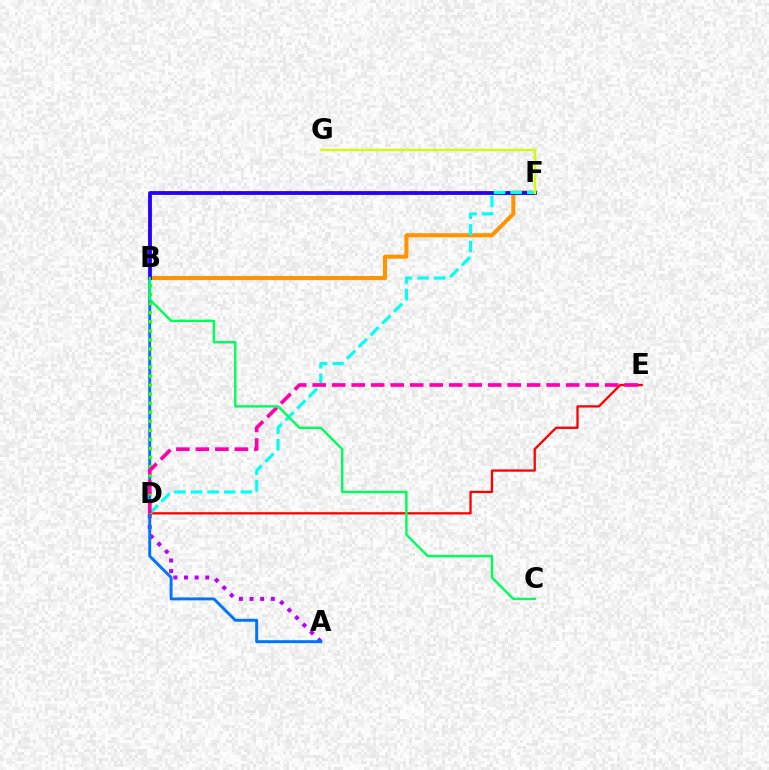{('A', 'D'): [{'color': '#b900ff', 'line_style': 'dotted', 'thickness': 2.89}], ('A', 'B'): [{'color': '#0074ff', 'line_style': 'solid', 'thickness': 2.11}], ('B', 'F'): [{'color': '#ff9400', 'line_style': 'solid', 'thickness': 2.93}, {'color': '#2500ff', 'line_style': 'solid', 'thickness': 2.75}], ('D', 'E'): [{'color': '#ff0000', 'line_style': 'solid', 'thickness': 1.65}, {'color': '#ff00ac', 'line_style': 'dashed', 'thickness': 2.65}], ('D', 'F'): [{'color': '#00fff6', 'line_style': 'dashed', 'thickness': 2.26}], ('B', 'D'): [{'color': '#3dff00', 'line_style': 'dotted', 'thickness': 2.46}], ('B', 'C'): [{'color': '#00ff5c', 'line_style': 'solid', 'thickness': 1.74}], ('F', 'G'): [{'color': '#d1ff00', 'line_style': 'solid', 'thickness': 1.63}]}